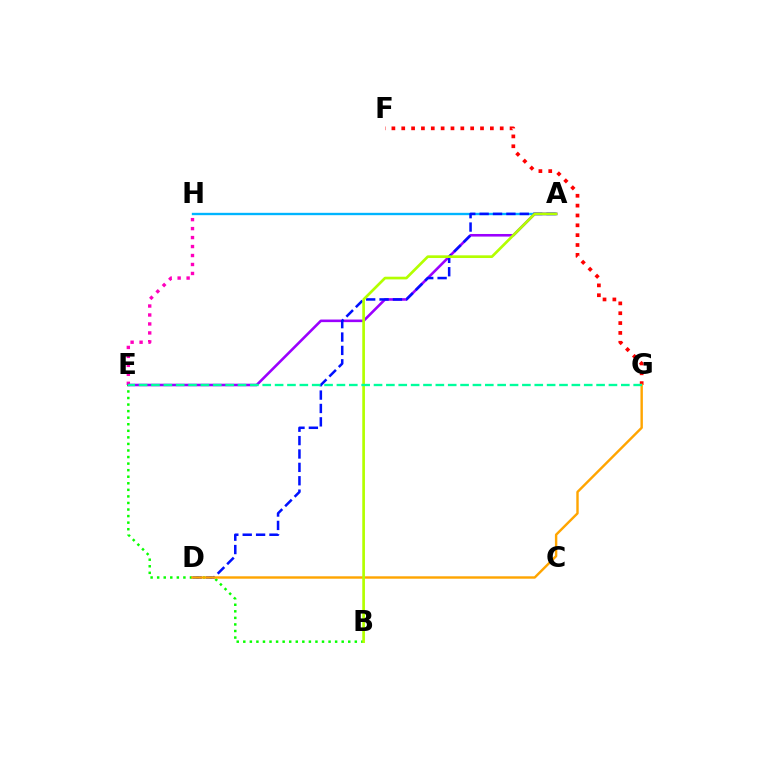{('A', 'H'): [{'color': '#00b5ff', 'line_style': 'solid', 'thickness': 1.69}], ('E', 'H'): [{'color': '#ff00bd', 'line_style': 'dotted', 'thickness': 2.44}], ('A', 'E'): [{'color': '#9b00ff', 'line_style': 'solid', 'thickness': 1.87}], ('F', 'G'): [{'color': '#ff0000', 'line_style': 'dotted', 'thickness': 2.68}], ('B', 'E'): [{'color': '#08ff00', 'line_style': 'dotted', 'thickness': 1.78}], ('A', 'D'): [{'color': '#0010ff', 'line_style': 'dashed', 'thickness': 1.82}], ('D', 'G'): [{'color': '#ffa500', 'line_style': 'solid', 'thickness': 1.74}], ('A', 'B'): [{'color': '#b3ff00', 'line_style': 'solid', 'thickness': 1.93}], ('E', 'G'): [{'color': '#00ff9d', 'line_style': 'dashed', 'thickness': 1.68}]}